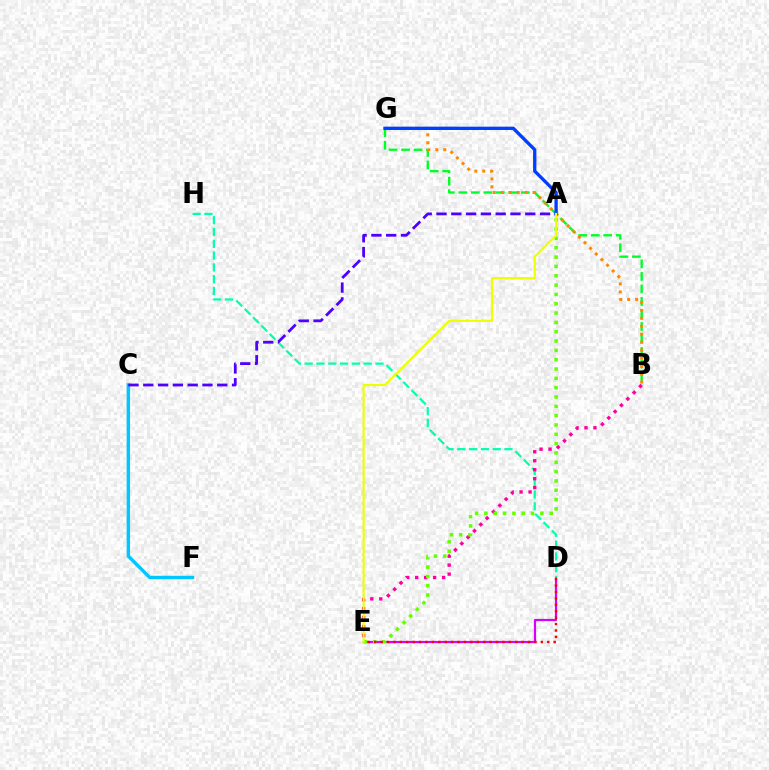{('B', 'G'): [{'color': '#00ff27', 'line_style': 'dashed', 'thickness': 1.7}, {'color': '#ff8800', 'line_style': 'dotted', 'thickness': 2.17}], ('C', 'F'): [{'color': '#00c7ff', 'line_style': 'solid', 'thickness': 2.46}], ('D', 'E'): [{'color': '#d600ff', 'line_style': 'solid', 'thickness': 1.57}, {'color': '#ff0000', 'line_style': 'dotted', 'thickness': 1.74}], ('D', 'H'): [{'color': '#00ffaf', 'line_style': 'dashed', 'thickness': 1.6}], ('B', 'E'): [{'color': '#ff00a0', 'line_style': 'dotted', 'thickness': 2.44}], ('A', 'C'): [{'color': '#4f00ff', 'line_style': 'dashed', 'thickness': 2.01}], ('A', 'G'): [{'color': '#003fff', 'line_style': 'solid', 'thickness': 2.39}], ('A', 'E'): [{'color': '#66ff00', 'line_style': 'dotted', 'thickness': 2.53}, {'color': '#eeff00', 'line_style': 'solid', 'thickness': 1.55}]}